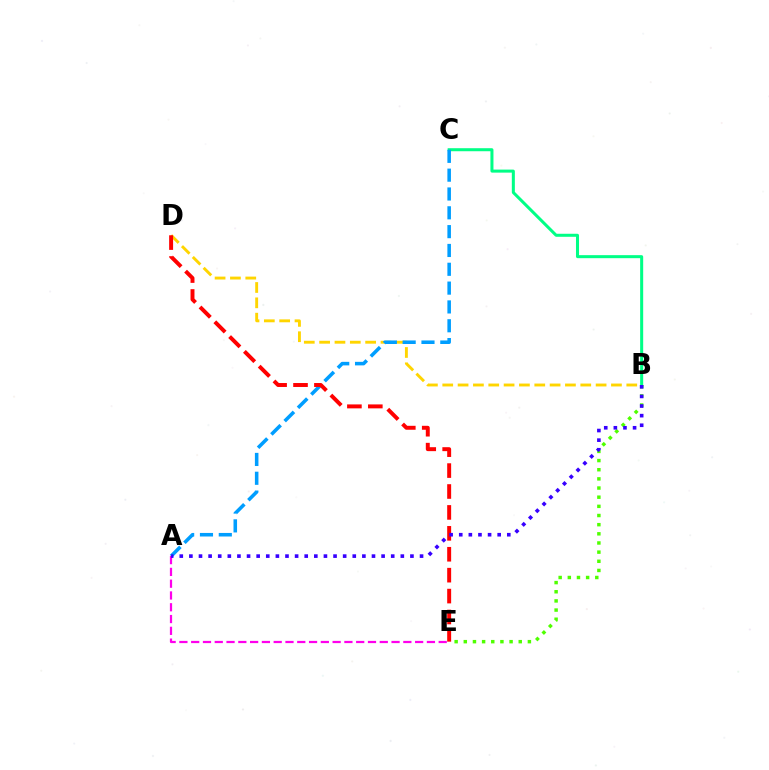{('B', 'C'): [{'color': '#00ff86', 'line_style': 'solid', 'thickness': 2.18}], ('A', 'E'): [{'color': '#ff00ed', 'line_style': 'dashed', 'thickness': 1.6}], ('B', 'D'): [{'color': '#ffd500', 'line_style': 'dashed', 'thickness': 2.08}], ('A', 'C'): [{'color': '#009eff', 'line_style': 'dashed', 'thickness': 2.56}], ('B', 'E'): [{'color': '#4fff00', 'line_style': 'dotted', 'thickness': 2.49}], ('D', 'E'): [{'color': '#ff0000', 'line_style': 'dashed', 'thickness': 2.84}], ('A', 'B'): [{'color': '#3700ff', 'line_style': 'dotted', 'thickness': 2.61}]}